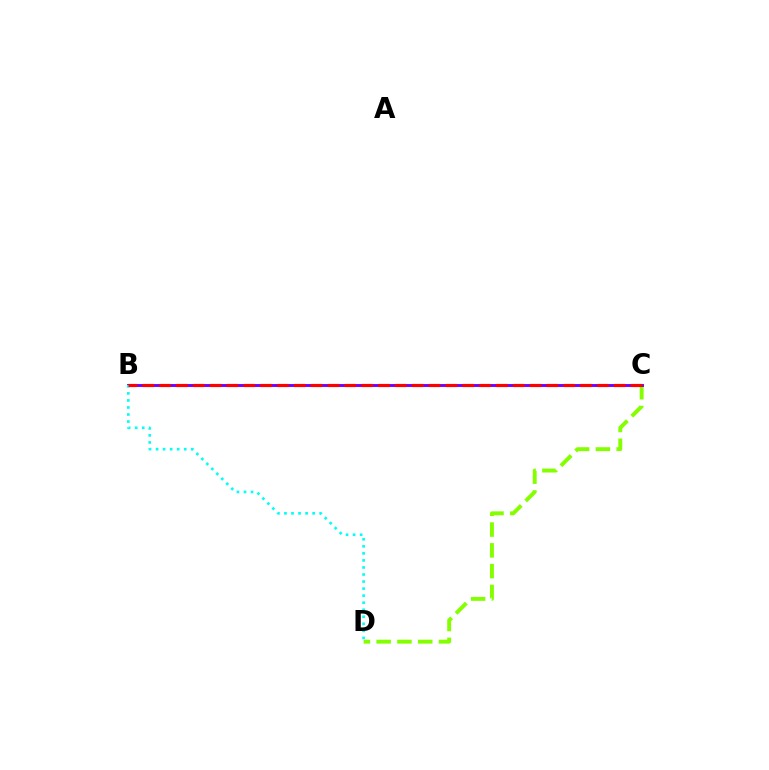{('C', 'D'): [{'color': '#84ff00', 'line_style': 'dashed', 'thickness': 2.82}], ('B', 'C'): [{'color': '#7200ff', 'line_style': 'solid', 'thickness': 2.08}, {'color': '#ff0000', 'line_style': 'dashed', 'thickness': 2.29}], ('B', 'D'): [{'color': '#00fff6', 'line_style': 'dotted', 'thickness': 1.91}]}